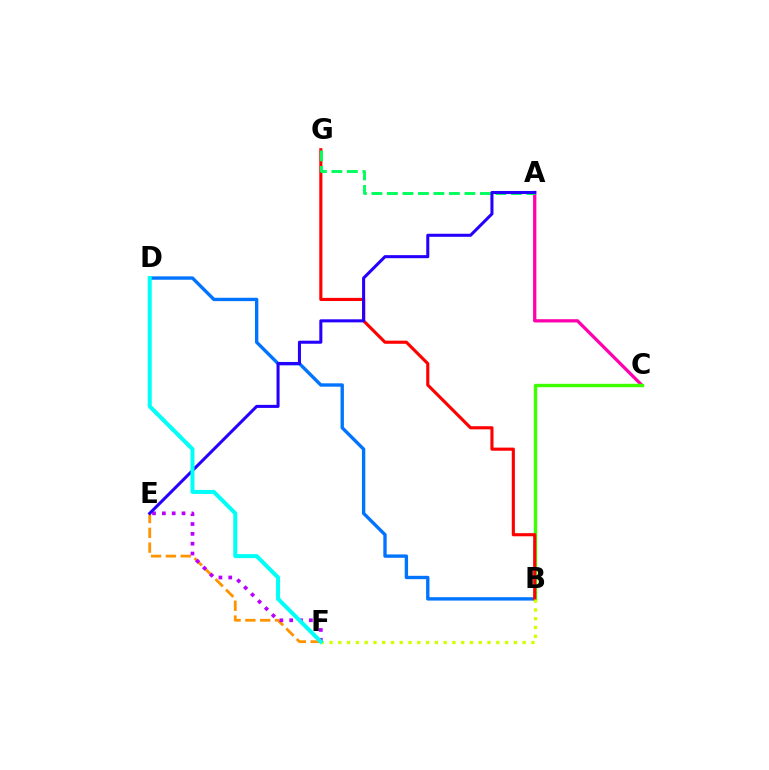{('A', 'C'): [{'color': '#ff00ac', 'line_style': 'solid', 'thickness': 2.35}], ('E', 'F'): [{'color': '#ff9400', 'line_style': 'dashed', 'thickness': 2.01}, {'color': '#b900ff', 'line_style': 'dotted', 'thickness': 2.67}], ('B', 'D'): [{'color': '#0074ff', 'line_style': 'solid', 'thickness': 2.42}], ('B', 'C'): [{'color': '#3dff00', 'line_style': 'solid', 'thickness': 2.45}], ('B', 'G'): [{'color': '#ff0000', 'line_style': 'solid', 'thickness': 2.25}], ('B', 'F'): [{'color': '#d1ff00', 'line_style': 'dotted', 'thickness': 2.39}], ('A', 'G'): [{'color': '#00ff5c', 'line_style': 'dashed', 'thickness': 2.11}], ('A', 'E'): [{'color': '#2500ff', 'line_style': 'solid', 'thickness': 2.19}], ('D', 'F'): [{'color': '#00fff6', 'line_style': 'solid', 'thickness': 2.89}]}